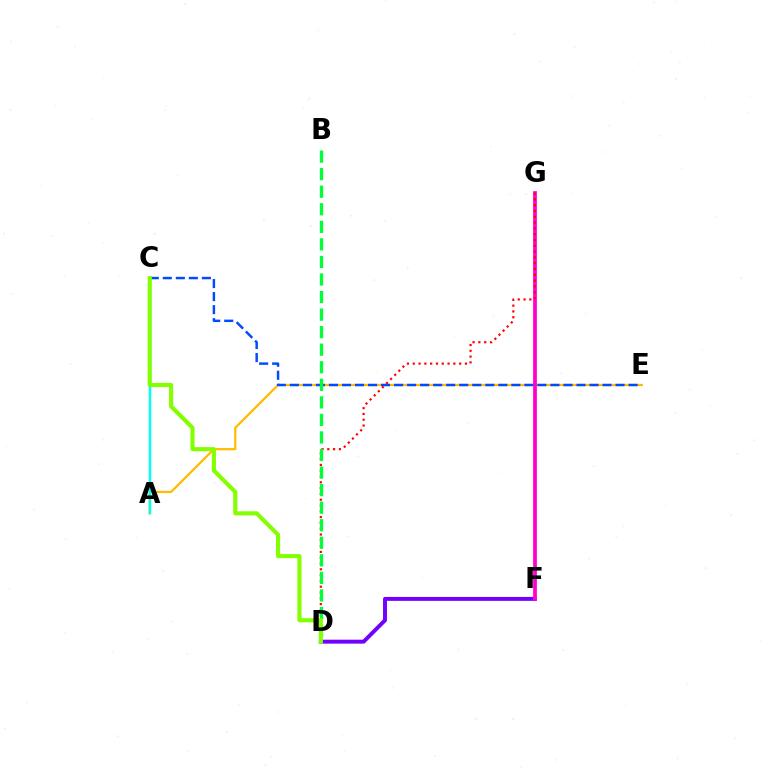{('A', 'E'): [{'color': '#ffbd00', 'line_style': 'solid', 'thickness': 1.63}], ('C', 'E'): [{'color': '#004bff', 'line_style': 'dashed', 'thickness': 1.77}], ('D', 'F'): [{'color': '#7200ff', 'line_style': 'solid', 'thickness': 2.84}], ('F', 'G'): [{'color': '#ff00cf', 'line_style': 'solid', 'thickness': 2.7}], ('A', 'C'): [{'color': '#00fff6', 'line_style': 'solid', 'thickness': 1.79}], ('D', 'G'): [{'color': '#ff0000', 'line_style': 'dotted', 'thickness': 1.58}], ('B', 'D'): [{'color': '#00ff39', 'line_style': 'dashed', 'thickness': 2.38}], ('C', 'D'): [{'color': '#84ff00', 'line_style': 'solid', 'thickness': 2.97}]}